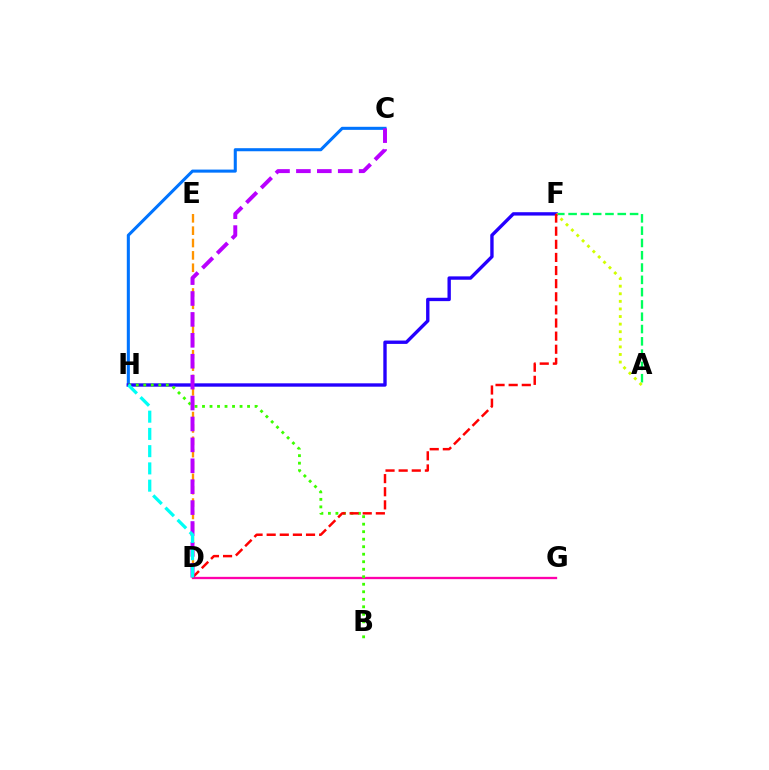{('A', 'F'): [{'color': '#00ff5c', 'line_style': 'dashed', 'thickness': 1.67}, {'color': '#d1ff00', 'line_style': 'dotted', 'thickness': 2.06}], ('C', 'H'): [{'color': '#0074ff', 'line_style': 'solid', 'thickness': 2.2}], ('F', 'H'): [{'color': '#2500ff', 'line_style': 'solid', 'thickness': 2.42}], ('D', 'G'): [{'color': '#ff00ac', 'line_style': 'solid', 'thickness': 1.67}], ('D', 'E'): [{'color': '#ff9400', 'line_style': 'dashed', 'thickness': 1.68}], ('B', 'H'): [{'color': '#3dff00', 'line_style': 'dotted', 'thickness': 2.04}], ('D', 'F'): [{'color': '#ff0000', 'line_style': 'dashed', 'thickness': 1.78}], ('C', 'D'): [{'color': '#b900ff', 'line_style': 'dashed', 'thickness': 2.84}], ('D', 'H'): [{'color': '#00fff6', 'line_style': 'dashed', 'thickness': 2.34}]}